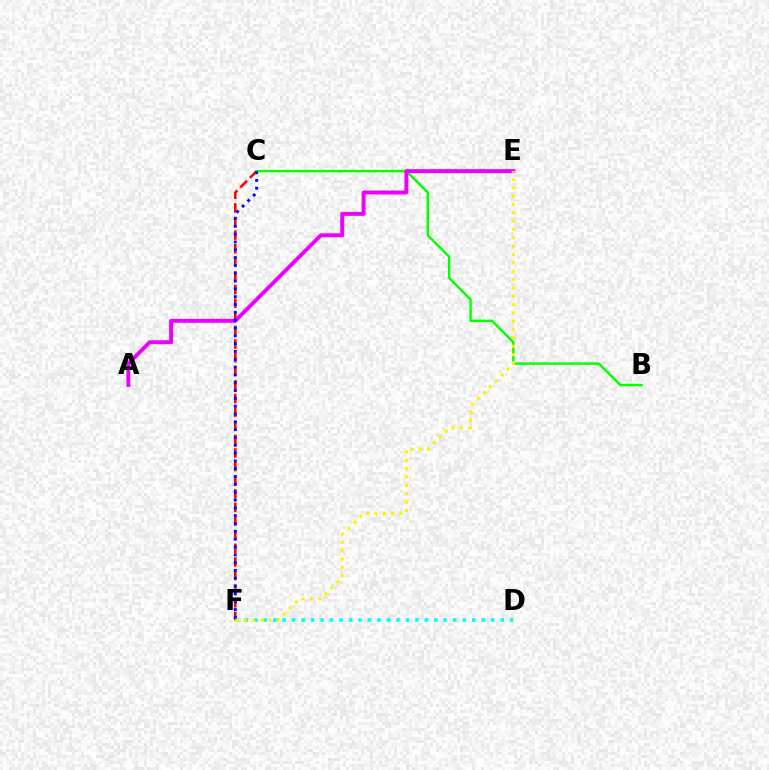{('D', 'F'): [{'color': '#00fff6', 'line_style': 'dotted', 'thickness': 2.58}], ('C', 'F'): [{'color': '#ff0000', 'line_style': 'dashed', 'thickness': 1.85}, {'color': '#0010ff', 'line_style': 'dotted', 'thickness': 2.13}], ('B', 'C'): [{'color': '#08ff00', 'line_style': 'solid', 'thickness': 1.75}], ('A', 'E'): [{'color': '#ee00ff', 'line_style': 'solid', 'thickness': 2.83}], ('E', 'F'): [{'color': '#fcf500', 'line_style': 'dotted', 'thickness': 2.27}]}